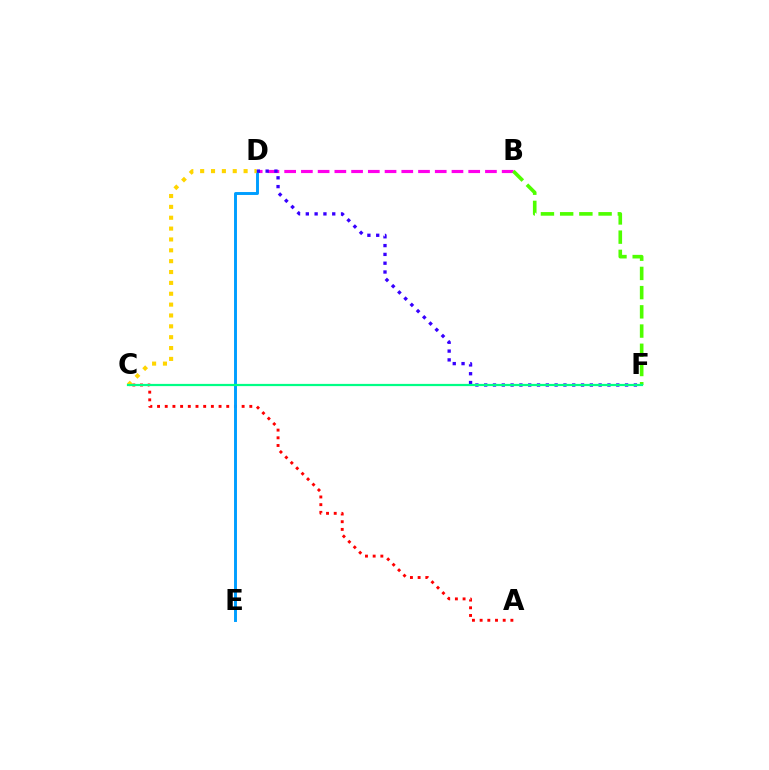{('A', 'C'): [{'color': '#ff0000', 'line_style': 'dotted', 'thickness': 2.09}], ('B', 'D'): [{'color': '#ff00ed', 'line_style': 'dashed', 'thickness': 2.27}], ('B', 'F'): [{'color': '#4fff00', 'line_style': 'dashed', 'thickness': 2.61}], ('D', 'E'): [{'color': '#009eff', 'line_style': 'solid', 'thickness': 2.11}], ('D', 'F'): [{'color': '#3700ff', 'line_style': 'dotted', 'thickness': 2.39}], ('C', 'D'): [{'color': '#ffd500', 'line_style': 'dotted', 'thickness': 2.95}], ('C', 'F'): [{'color': '#00ff86', 'line_style': 'solid', 'thickness': 1.6}]}